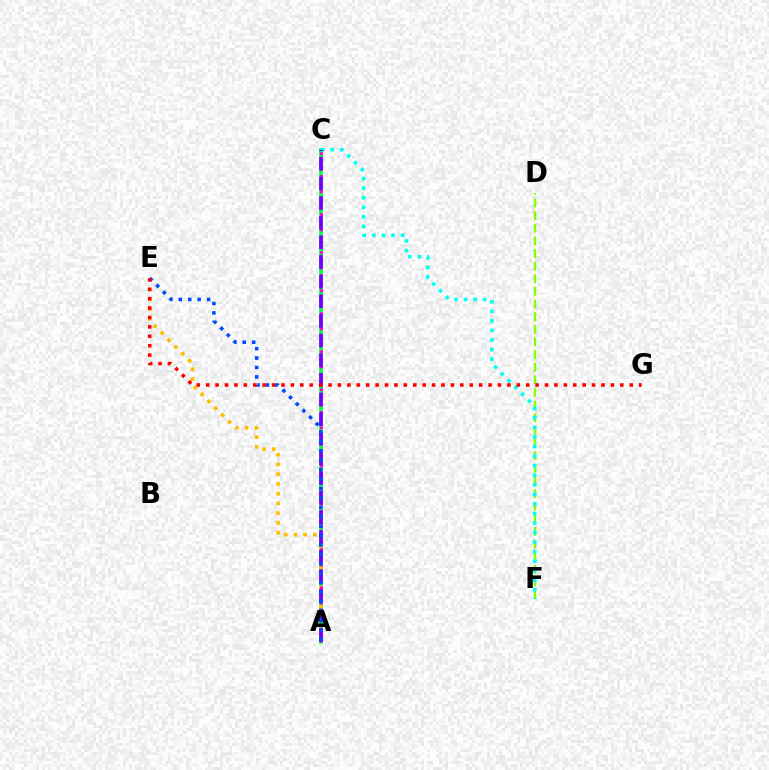{('D', 'F'): [{'color': '#84ff00', 'line_style': 'dashed', 'thickness': 1.72}], ('A', 'C'): [{'color': '#00ff39', 'line_style': 'solid', 'thickness': 2.58}, {'color': '#ff00cf', 'line_style': 'dotted', 'thickness': 2.07}, {'color': '#7200ff', 'line_style': 'dashed', 'thickness': 2.67}], ('A', 'E'): [{'color': '#ffbd00', 'line_style': 'dotted', 'thickness': 2.64}, {'color': '#004bff', 'line_style': 'dotted', 'thickness': 2.56}], ('C', 'F'): [{'color': '#00fff6', 'line_style': 'dotted', 'thickness': 2.6}], ('E', 'G'): [{'color': '#ff0000', 'line_style': 'dotted', 'thickness': 2.56}]}